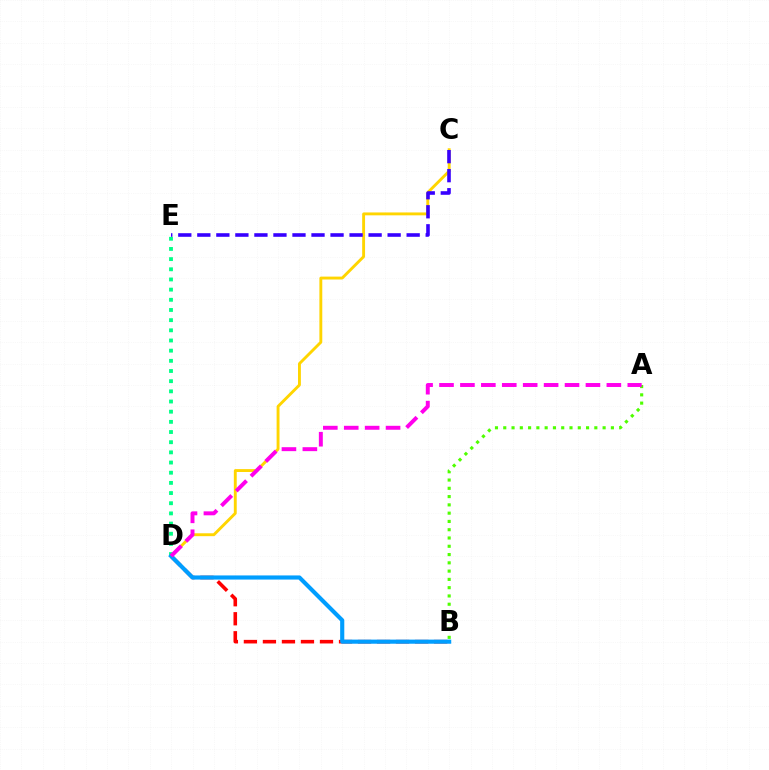{('C', 'D'): [{'color': '#ffd500', 'line_style': 'solid', 'thickness': 2.08}], ('D', 'E'): [{'color': '#00ff86', 'line_style': 'dotted', 'thickness': 2.76}], ('C', 'E'): [{'color': '#3700ff', 'line_style': 'dashed', 'thickness': 2.59}], ('B', 'D'): [{'color': '#ff0000', 'line_style': 'dashed', 'thickness': 2.58}, {'color': '#009eff', 'line_style': 'solid', 'thickness': 2.97}], ('A', 'B'): [{'color': '#4fff00', 'line_style': 'dotted', 'thickness': 2.25}], ('A', 'D'): [{'color': '#ff00ed', 'line_style': 'dashed', 'thickness': 2.84}]}